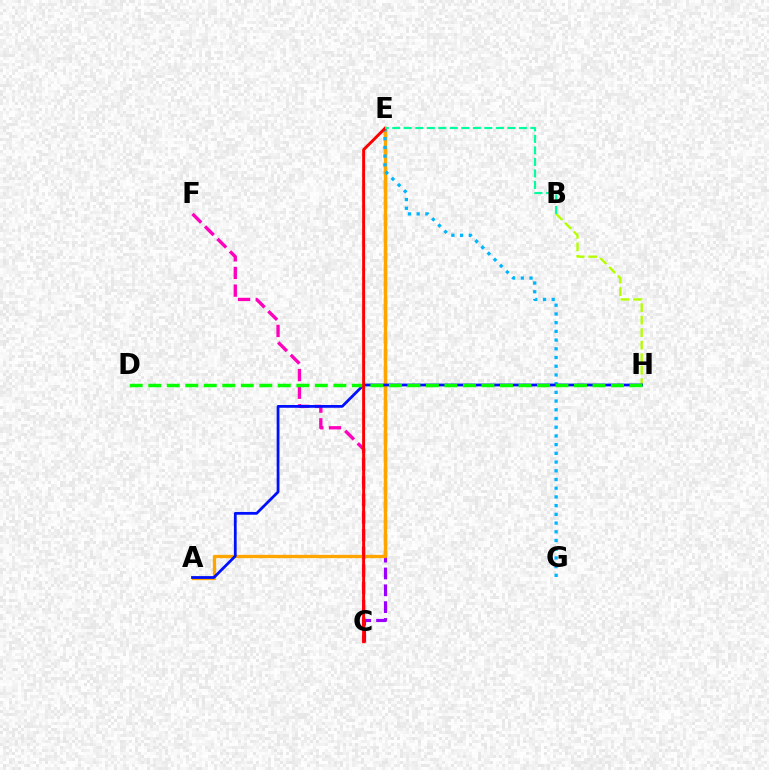{('C', 'F'): [{'color': '#ff00bd', 'line_style': 'dashed', 'thickness': 2.4}], ('C', 'E'): [{'color': '#9b00ff', 'line_style': 'dashed', 'thickness': 2.29}, {'color': '#ff0000', 'line_style': 'solid', 'thickness': 2.13}], ('B', 'H'): [{'color': '#b3ff00', 'line_style': 'dashed', 'thickness': 1.7}], ('A', 'E'): [{'color': '#ffa500', 'line_style': 'solid', 'thickness': 2.41}], ('E', 'G'): [{'color': '#00b5ff', 'line_style': 'dotted', 'thickness': 2.37}], ('A', 'H'): [{'color': '#0010ff', 'line_style': 'solid', 'thickness': 2.0}], ('D', 'H'): [{'color': '#08ff00', 'line_style': 'dashed', 'thickness': 2.51}], ('B', 'E'): [{'color': '#00ff9d', 'line_style': 'dashed', 'thickness': 1.56}]}